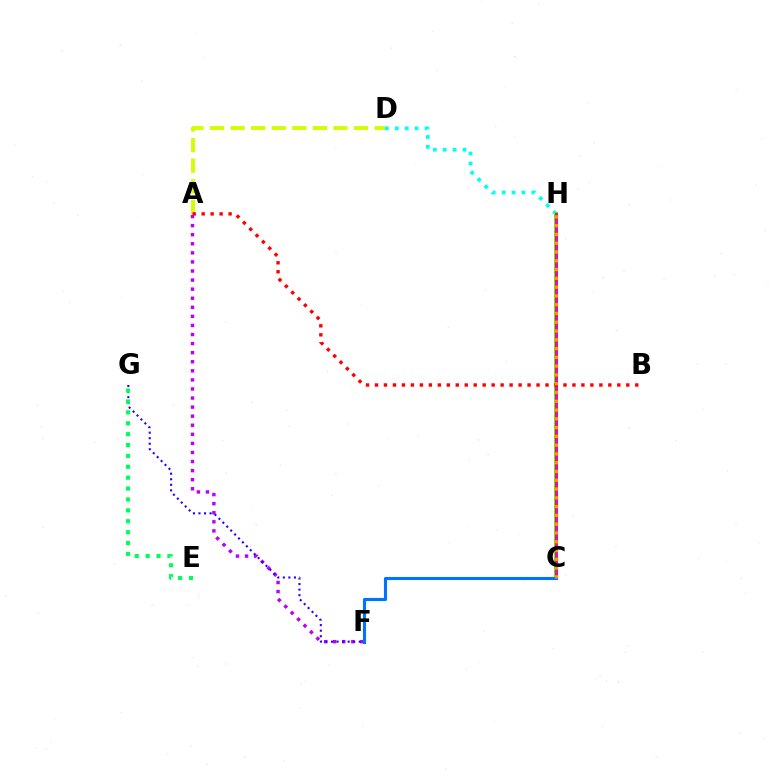{('A', 'D'): [{'color': '#d1ff00', 'line_style': 'dashed', 'thickness': 2.79}], ('A', 'F'): [{'color': '#b900ff', 'line_style': 'dotted', 'thickness': 2.47}], ('D', 'H'): [{'color': '#00fff6', 'line_style': 'dotted', 'thickness': 2.69}], ('C', 'H'): [{'color': '#3dff00', 'line_style': 'solid', 'thickness': 2.93}, {'color': '#ff00ac', 'line_style': 'solid', 'thickness': 2.11}, {'color': '#ff9400', 'line_style': 'dotted', 'thickness': 2.39}], ('A', 'B'): [{'color': '#ff0000', 'line_style': 'dotted', 'thickness': 2.44}], ('F', 'G'): [{'color': '#2500ff', 'line_style': 'dotted', 'thickness': 1.51}], ('C', 'F'): [{'color': '#0074ff', 'line_style': 'solid', 'thickness': 2.24}], ('E', 'G'): [{'color': '#00ff5c', 'line_style': 'dotted', 'thickness': 2.96}]}